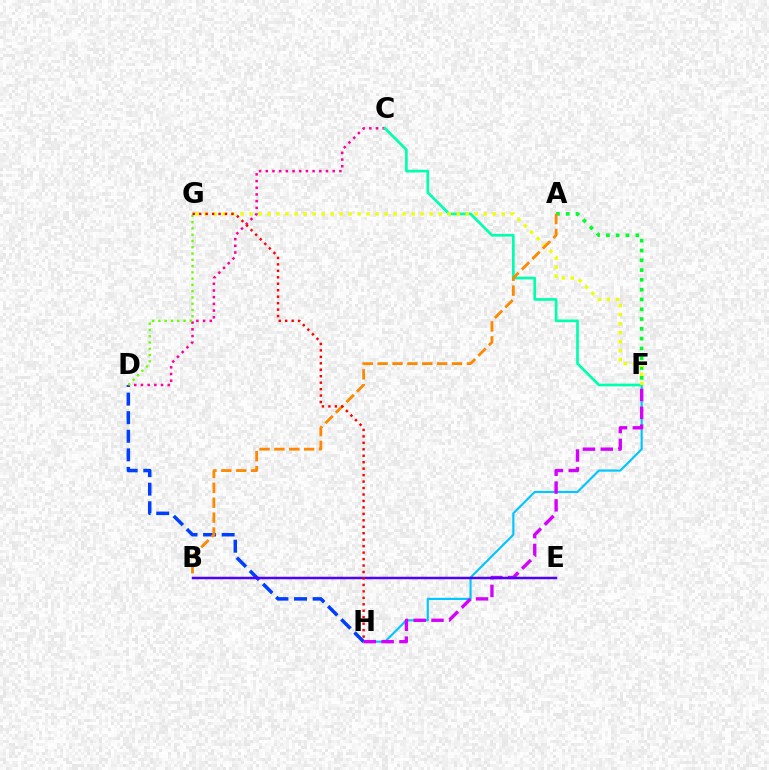{('F', 'H'): [{'color': '#00c7ff', 'line_style': 'solid', 'thickness': 1.55}, {'color': '#d600ff', 'line_style': 'dashed', 'thickness': 2.42}], ('D', 'H'): [{'color': '#003fff', 'line_style': 'dashed', 'thickness': 2.52}], ('C', 'D'): [{'color': '#ff00a0', 'line_style': 'dotted', 'thickness': 1.82}], ('C', 'F'): [{'color': '#00ffaf', 'line_style': 'solid', 'thickness': 1.94}], ('B', 'E'): [{'color': '#4f00ff', 'line_style': 'solid', 'thickness': 1.79}], ('A', 'F'): [{'color': '#00ff27', 'line_style': 'dotted', 'thickness': 2.66}], ('F', 'G'): [{'color': '#eeff00', 'line_style': 'dotted', 'thickness': 2.45}], ('D', 'G'): [{'color': '#66ff00', 'line_style': 'dotted', 'thickness': 1.7}], ('A', 'B'): [{'color': '#ff8800', 'line_style': 'dashed', 'thickness': 2.02}], ('G', 'H'): [{'color': '#ff0000', 'line_style': 'dotted', 'thickness': 1.75}]}